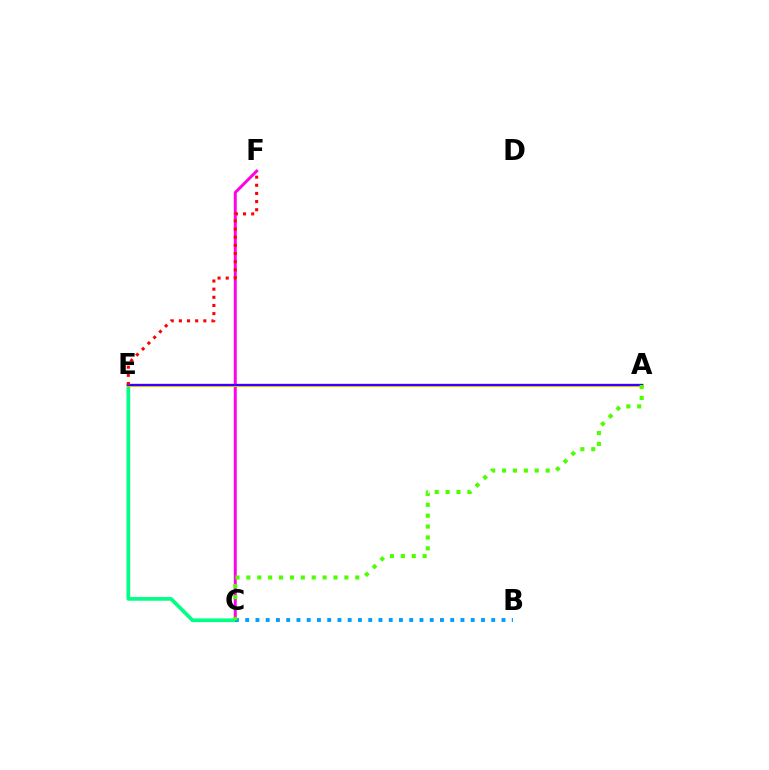{('C', 'F'): [{'color': '#ff00ed', 'line_style': 'solid', 'thickness': 2.14}], ('C', 'E'): [{'color': '#00ff86', 'line_style': 'solid', 'thickness': 2.66}], ('A', 'E'): [{'color': '#ffd500', 'line_style': 'solid', 'thickness': 2.27}, {'color': '#3700ff', 'line_style': 'solid', 'thickness': 1.66}], ('B', 'C'): [{'color': '#009eff', 'line_style': 'dotted', 'thickness': 2.79}], ('E', 'F'): [{'color': '#ff0000', 'line_style': 'dotted', 'thickness': 2.21}], ('A', 'C'): [{'color': '#4fff00', 'line_style': 'dotted', 'thickness': 2.96}]}